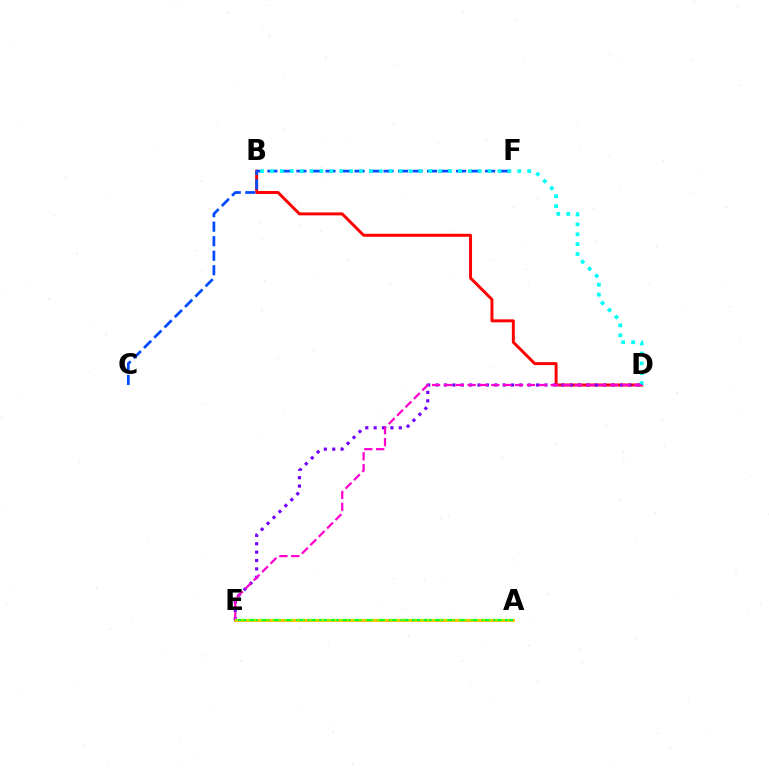{('B', 'D'): [{'color': '#ff0000', 'line_style': 'solid', 'thickness': 2.13}, {'color': '#00fff6', 'line_style': 'dotted', 'thickness': 2.69}], ('A', 'E'): [{'color': '#ffbd00', 'line_style': 'solid', 'thickness': 2.11}, {'color': '#00ff39', 'line_style': 'dashed', 'thickness': 1.58}, {'color': '#84ff00', 'line_style': 'dotted', 'thickness': 1.68}], ('D', 'E'): [{'color': '#7200ff', 'line_style': 'dotted', 'thickness': 2.28}, {'color': '#ff00cf', 'line_style': 'dashed', 'thickness': 1.61}], ('C', 'F'): [{'color': '#004bff', 'line_style': 'dashed', 'thickness': 1.97}]}